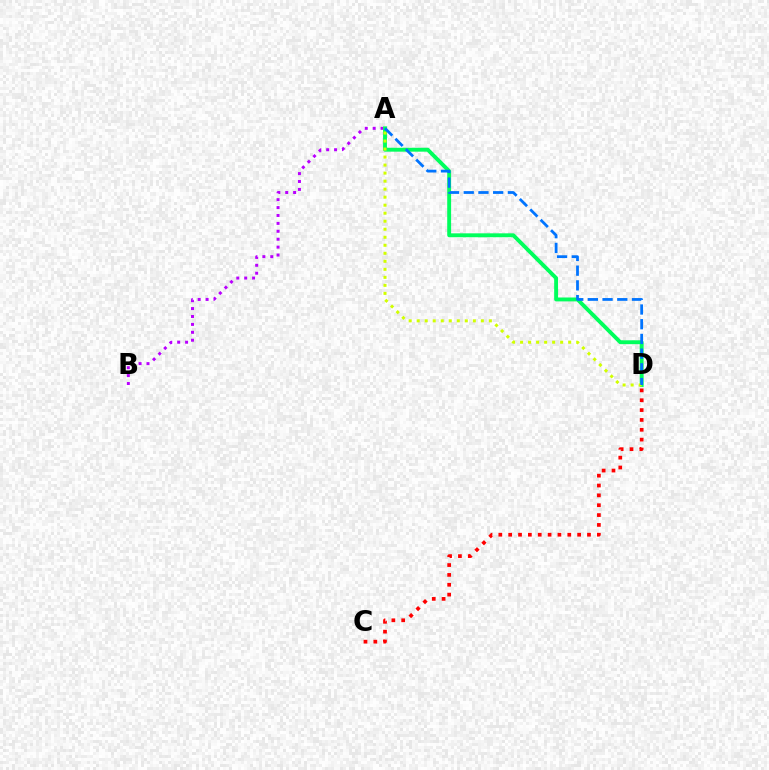{('C', 'D'): [{'color': '#ff0000', 'line_style': 'dotted', 'thickness': 2.68}], ('A', 'B'): [{'color': '#b900ff', 'line_style': 'dotted', 'thickness': 2.15}], ('A', 'D'): [{'color': '#00ff5c', 'line_style': 'solid', 'thickness': 2.8}, {'color': '#d1ff00', 'line_style': 'dotted', 'thickness': 2.18}, {'color': '#0074ff', 'line_style': 'dashed', 'thickness': 2.0}]}